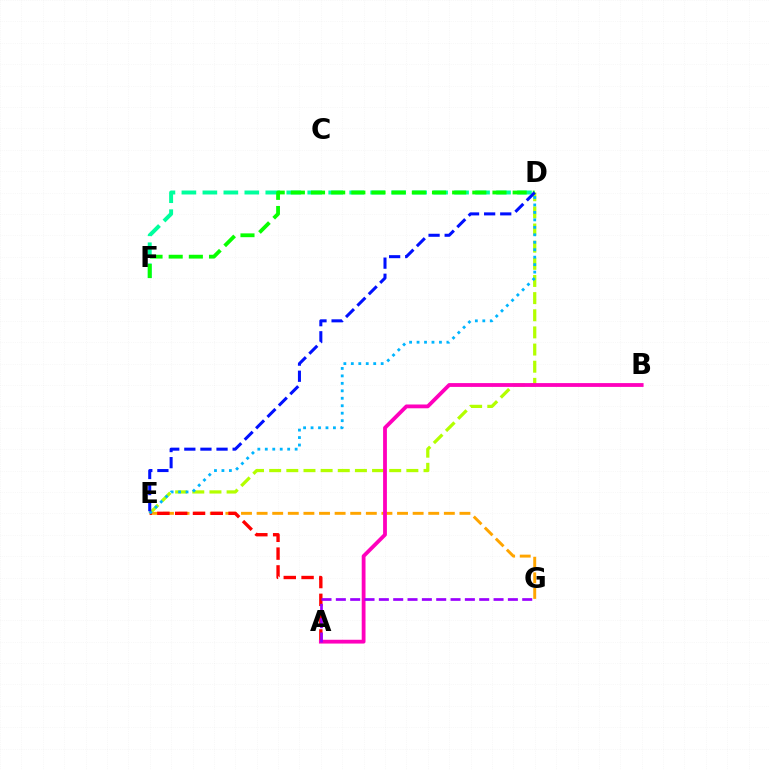{('D', 'F'): [{'color': '#00ff9d', 'line_style': 'dashed', 'thickness': 2.85}, {'color': '#08ff00', 'line_style': 'dashed', 'thickness': 2.74}], ('D', 'E'): [{'color': '#b3ff00', 'line_style': 'dashed', 'thickness': 2.33}, {'color': '#00b5ff', 'line_style': 'dotted', 'thickness': 2.03}, {'color': '#0010ff', 'line_style': 'dashed', 'thickness': 2.19}], ('E', 'G'): [{'color': '#ffa500', 'line_style': 'dashed', 'thickness': 2.12}], ('A', 'E'): [{'color': '#ff0000', 'line_style': 'dashed', 'thickness': 2.42}], ('A', 'B'): [{'color': '#ff00bd', 'line_style': 'solid', 'thickness': 2.74}], ('A', 'G'): [{'color': '#9b00ff', 'line_style': 'dashed', 'thickness': 1.95}]}